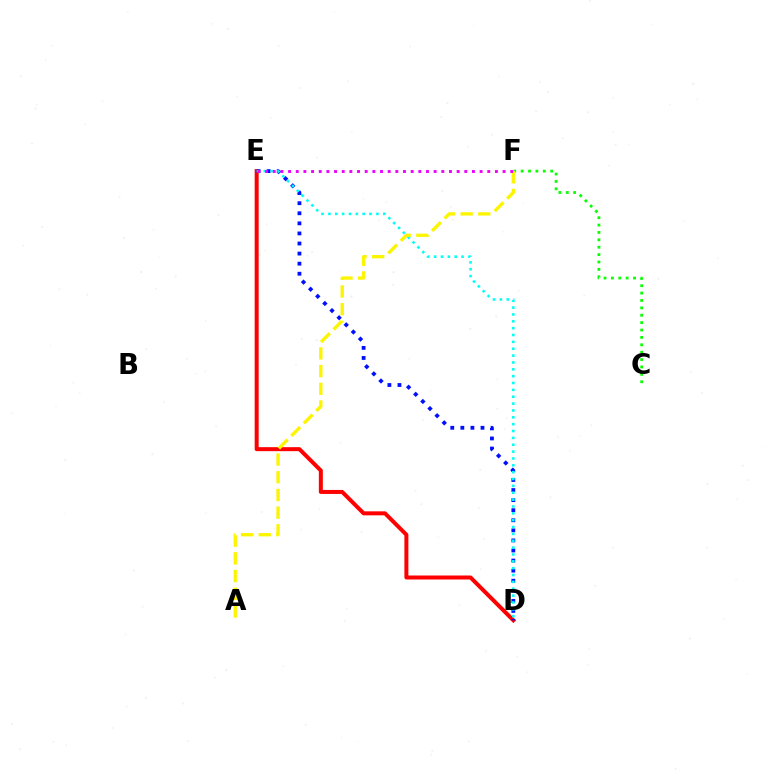{('D', 'E'): [{'color': '#ff0000', 'line_style': 'solid', 'thickness': 2.88}, {'color': '#0010ff', 'line_style': 'dotted', 'thickness': 2.74}, {'color': '#00fff6', 'line_style': 'dotted', 'thickness': 1.86}], ('C', 'F'): [{'color': '#08ff00', 'line_style': 'dotted', 'thickness': 2.01}], ('A', 'F'): [{'color': '#fcf500', 'line_style': 'dashed', 'thickness': 2.4}], ('E', 'F'): [{'color': '#ee00ff', 'line_style': 'dotted', 'thickness': 2.08}]}